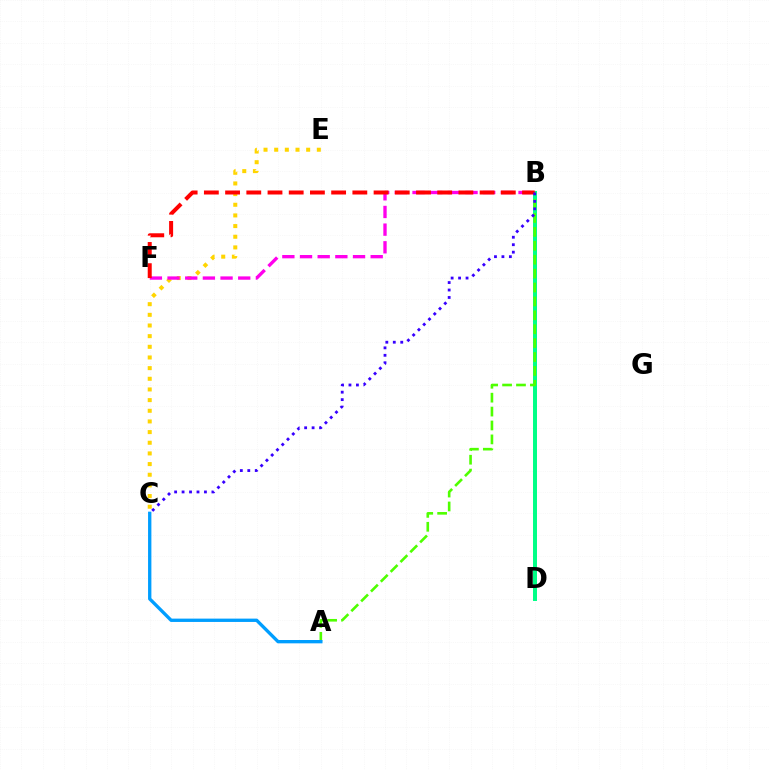{('C', 'E'): [{'color': '#ffd500', 'line_style': 'dotted', 'thickness': 2.9}], ('B', 'F'): [{'color': '#ff00ed', 'line_style': 'dashed', 'thickness': 2.4}, {'color': '#ff0000', 'line_style': 'dashed', 'thickness': 2.88}], ('B', 'D'): [{'color': '#00ff86', 'line_style': 'solid', 'thickness': 2.86}], ('A', 'B'): [{'color': '#4fff00', 'line_style': 'dashed', 'thickness': 1.89}], ('A', 'C'): [{'color': '#009eff', 'line_style': 'solid', 'thickness': 2.4}], ('B', 'C'): [{'color': '#3700ff', 'line_style': 'dotted', 'thickness': 2.03}]}